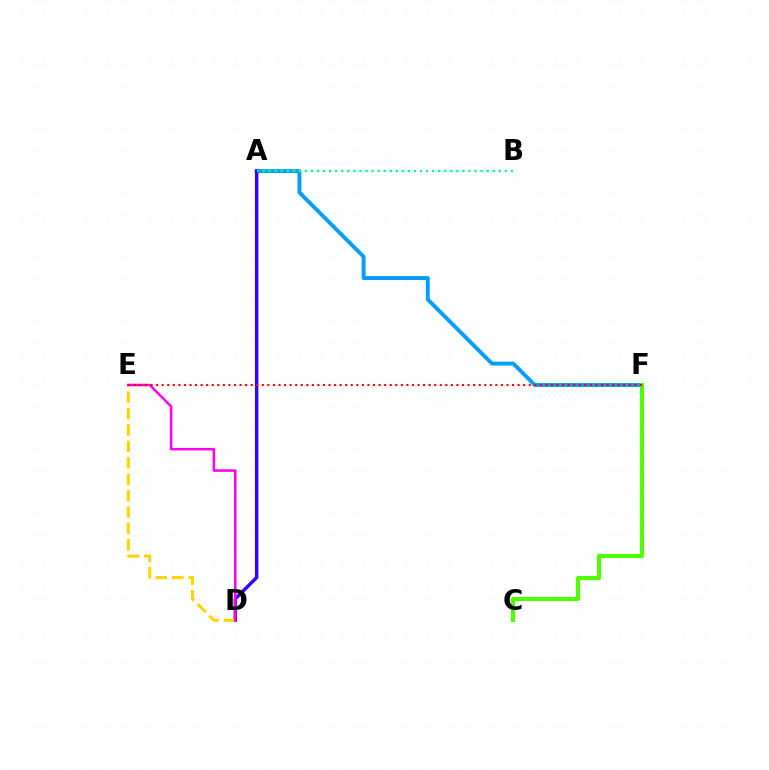{('A', 'F'): [{'color': '#009eff', 'line_style': 'solid', 'thickness': 2.81}], ('A', 'D'): [{'color': '#3700ff', 'line_style': 'solid', 'thickness': 2.46}], ('D', 'E'): [{'color': '#ffd500', 'line_style': 'dashed', 'thickness': 2.23}, {'color': '#ff00ed', 'line_style': 'solid', 'thickness': 1.82}], ('C', 'F'): [{'color': '#4fff00', 'line_style': 'solid', 'thickness': 2.95}], ('A', 'B'): [{'color': '#00ff86', 'line_style': 'dotted', 'thickness': 1.65}], ('E', 'F'): [{'color': '#ff0000', 'line_style': 'dotted', 'thickness': 1.51}]}